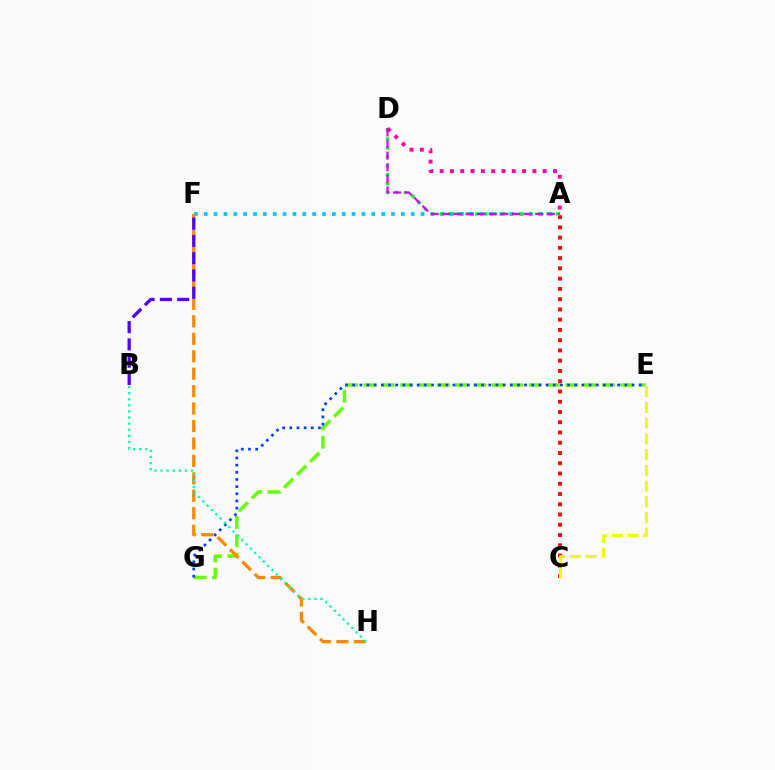{('E', 'G'): [{'color': '#66ff00', 'line_style': 'dashed', 'thickness': 2.49}, {'color': '#003fff', 'line_style': 'dotted', 'thickness': 1.95}], ('A', 'C'): [{'color': '#ff0000', 'line_style': 'dotted', 'thickness': 2.79}], ('A', 'F'): [{'color': '#00c7ff', 'line_style': 'dotted', 'thickness': 2.68}], ('A', 'D'): [{'color': '#00ff27', 'line_style': 'dotted', 'thickness': 2.43}, {'color': '#d600ff', 'line_style': 'dashed', 'thickness': 1.58}, {'color': '#ff00a0', 'line_style': 'dotted', 'thickness': 2.8}], ('F', 'H'): [{'color': '#ff8800', 'line_style': 'dashed', 'thickness': 2.37}], ('C', 'E'): [{'color': '#eeff00', 'line_style': 'dashed', 'thickness': 2.14}], ('B', 'H'): [{'color': '#00ffaf', 'line_style': 'dotted', 'thickness': 1.66}], ('B', 'F'): [{'color': '#4f00ff', 'line_style': 'dashed', 'thickness': 2.35}]}